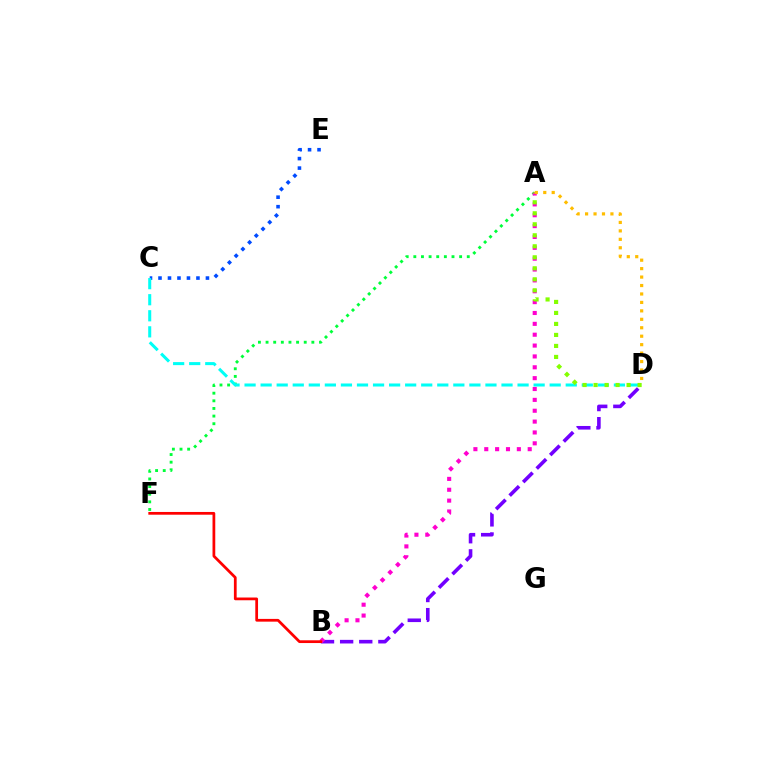{('A', 'F'): [{'color': '#00ff39', 'line_style': 'dotted', 'thickness': 2.07}], ('B', 'D'): [{'color': '#7200ff', 'line_style': 'dashed', 'thickness': 2.6}], ('C', 'E'): [{'color': '#004bff', 'line_style': 'dotted', 'thickness': 2.58}], ('A', 'B'): [{'color': '#ff00cf', 'line_style': 'dotted', 'thickness': 2.95}], ('C', 'D'): [{'color': '#00fff6', 'line_style': 'dashed', 'thickness': 2.18}], ('A', 'D'): [{'color': '#84ff00', 'line_style': 'dotted', 'thickness': 2.99}, {'color': '#ffbd00', 'line_style': 'dotted', 'thickness': 2.3}], ('B', 'F'): [{'color': '#ff0000', 'line_style': 'solid', 'thickness': 1.98}]}